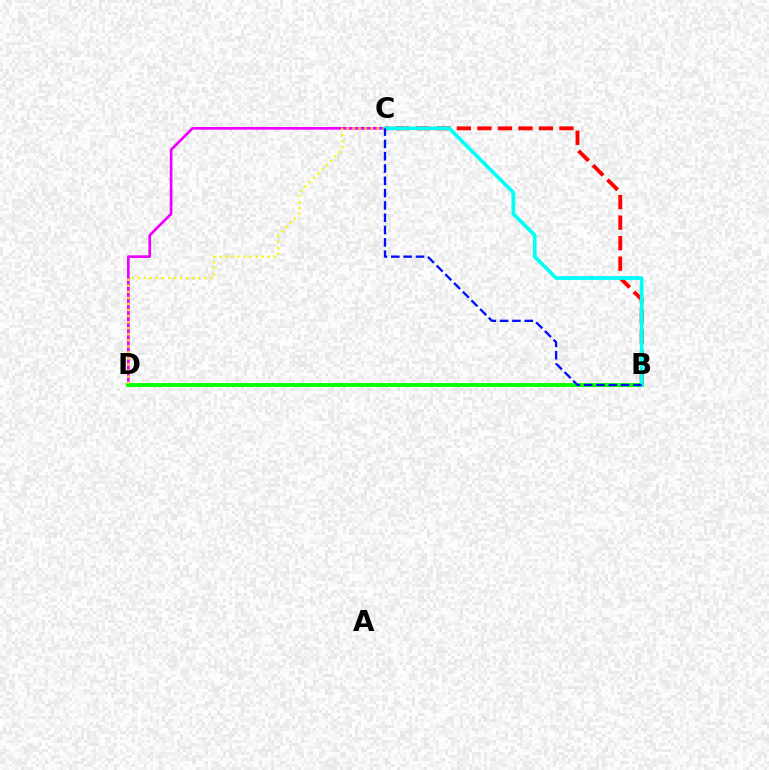{('C', 'D'): [{'color': '#ee00ff', 'line_style': 'solid', 'thickness': 1.94}, {'color': '#fcf500', 'line_style': 'dotted', 'thickness': 1.65}], ('B', 'C'): [{'color': '#ff0000', 'line_style': 'dashed', 'thickness': 2.79}, {'color': '#00fff6', 'line_style': 'solid', 'thickness': 2.65}, {'color': '#0010ff', 'line_style': 'dashed', 'thickness': 1.67}], ('B', 'D'): [{'color': '#08ff00', 'line_style': 'solid', 'thickness': 2.77}]}